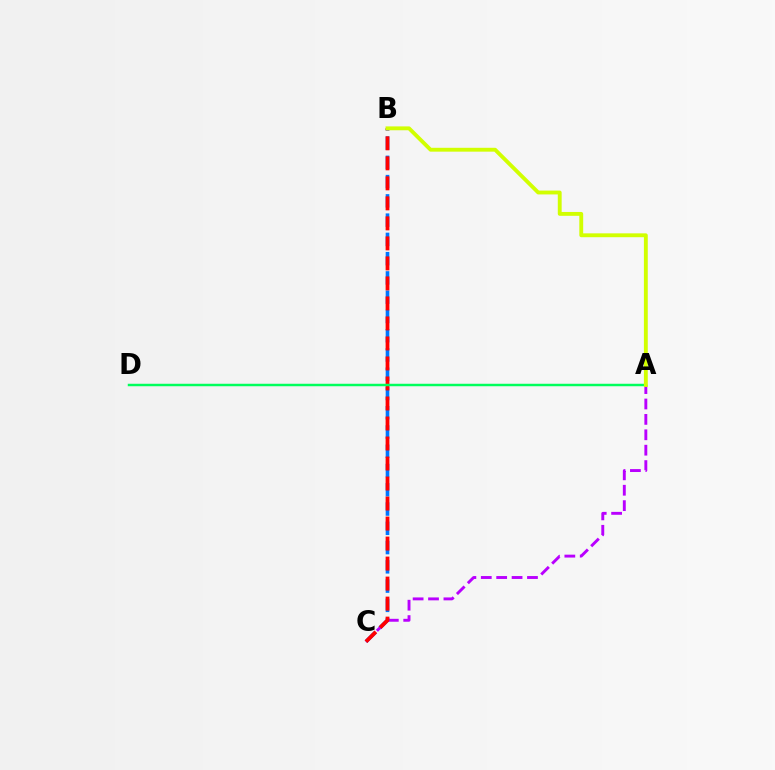{('B', 'C'): [{'color': '#0074ff', 'line_style': 'dashed', 'thickness': 2.62}, {'color': '#ff0000', 'line_style': 'dashed', 'thickness': 2.72}], ('A', 'C'): [{'color': '#b900ff', 'line_style': 'dashed', 'thickness': 2.09}], ('A', 'D'): [{'color': '#00ff5c', 'line_style': 'solid', 'thickness': 1.78}], ('A', 'B'): [{'color': '#d1ff00', 'line_style': 'solid', 'thickness': 2.78}]}